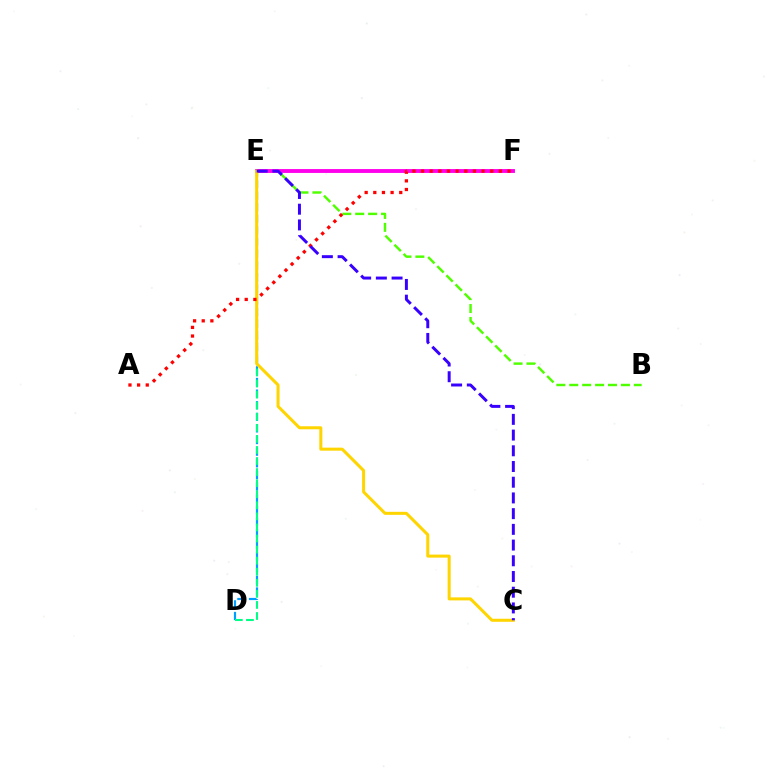{('B', 'E'): [{'color': '#4fff00', 'line_style': 'dashed', 'thickness': 1.75}], ('D', 'E'): [{'color': '#009eff', 'line_style': 'dashed', 'thickness': 1.58}, {'color': '#00ff86', 'line_style': 'dashed', 'thickness': 1.5}], ('E', 'F'): [{'color': '#ff00ed', 'line_style': 'solid', 'thickness': 2.79}], ('C', 'E'): [{'color': '#ffd500', 'line_style': 'solid', 'thickness': 2.18}, {'color': '#3700ff', 'line_style': 'dashed', 'thickness': 2.13}], ('A', 'F'): [{'color': '#ff0000', 'line_style': 'dotted', 'thickness': 2.35}]}